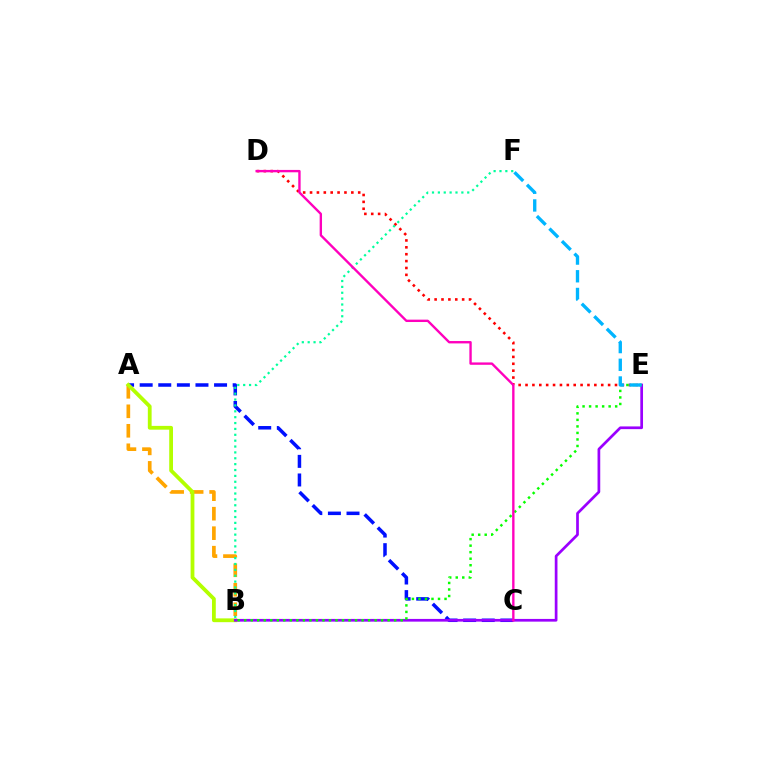{('A', 'B'): [{'color': '#ffa500', 'line_style': 'dashed', 'thickness': 2.65}, {'color': '#b3ff00', 'line_style': 'solid', 'thickness': 2.73}], ('A', 'C'): [{'color': '#0010ff', 'line_style': 'dashed', 'thickness': 2.53}], ('D', 'E'): [{'color': '#ff0000', 'line_style': 'dotted', 'thickness': 1.87}], ('B', 'E'): [{'color': '#9b00ff', 'line_style': 'solid', 'thickness': 1.95}, {'color': '#08ff00', 'line_style': 'dotted', 'thickness': 1.77}], ('B', 'F'): [{'color': '#00ff9d', 'line_style': 'dotted', 'thickness': 1.6}], ('C', 'D'): [{'color': '#ff00bd', 'line_style': 'solid', 'thickness': 1.71}], ('E', 'F'): [{'color': '#00b5ff', 'line_style': 'dashed', 'thickness': 2.41}]}